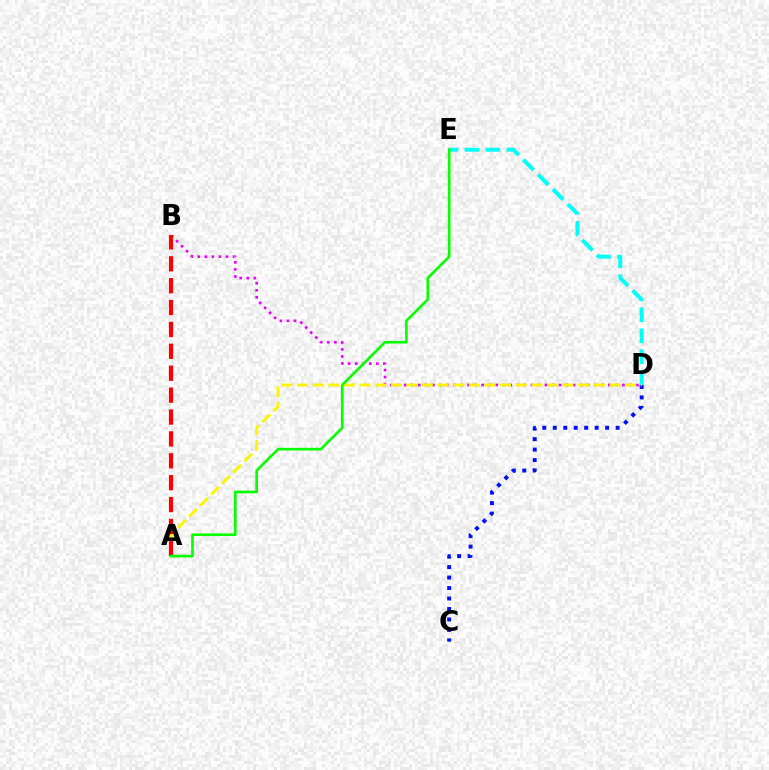{('B', 'D'): [{'color': '#ee00ff', 'line_style': 'dotted', 'thickness': 1.91}], ('D', 'E'): [{'color': '#00fff6', 'line_style': 'dashed', 'thickness': 2.84}], ('C', 'D'): [{'color': '#0010ff', 'line_style': 'dotted', 'thickness': 2.84}], ('A', 'D'): [{'color': '#fcf500', 'line_style': 'dashed', 'thickness': 2.12}], ('A', 'B'): [{'color': '#ff0000', 'line_style': 'dashed', 'thickness': 2.97}], ('A', 'E'): [{'color': '#08ff00', 'line_style': 'solid', 'thickness': 1.91}]}